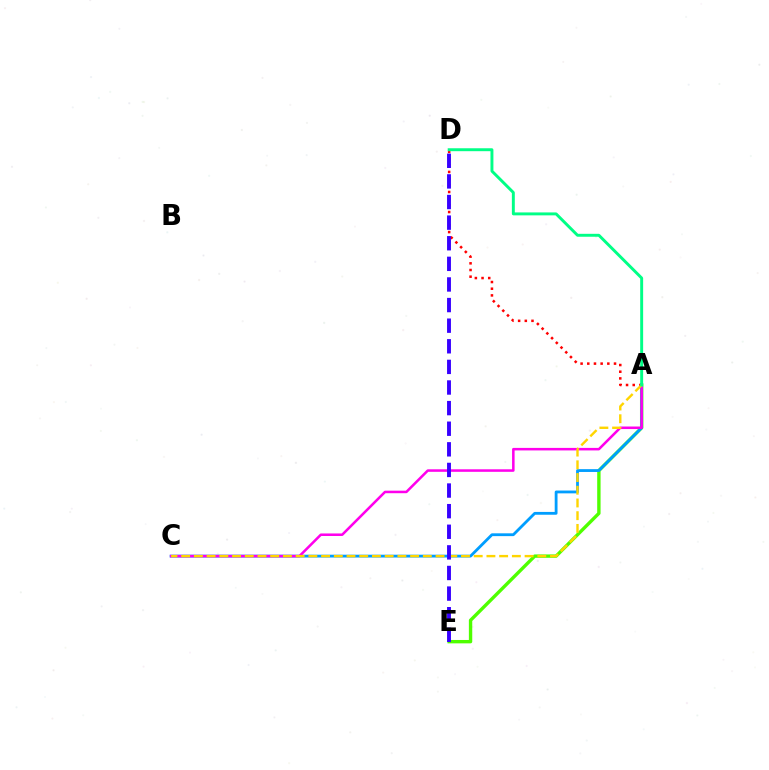{('A', 'E'): [{'color': '#4fff00', 'line_style': 'solid', 'thickness': 2.43}], ('A', 'D'): [{'color': '#ff0000', 'line_style': 'dotted', 'thickness': 1.82}, {'color': '#00ff86', 'line_style': 'solid', 'thickness': 2.11}], ('A', 'C'): [{'color': '#009eff', 'line_style': 'solid', 'thickness': 2.02}, {'color': '#ff00ed', 'line_style': 'solid', 'thickness': 1.83}, {'color': '#ffd500', 'line_style': 'dashed', 'thickness': 1.73}], ('D', 'E'): [{'color': '#3700ff', 'line_style': 'dashed', 'thickness': 2.8}]}